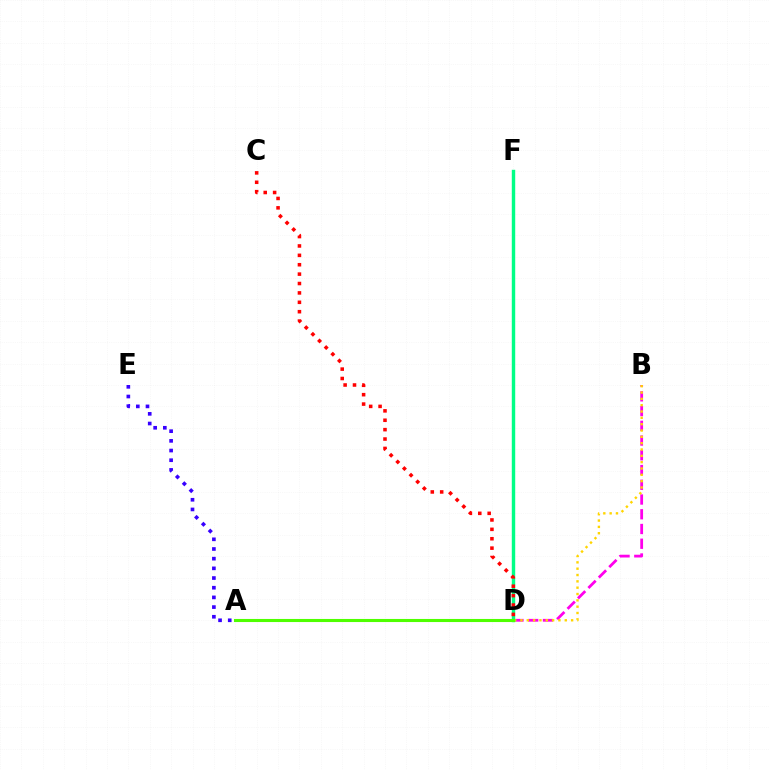{('B', 'D'): [{'color': '#ff00ed', 'line_style': 'dashed', 'thickness': 2.0}, {'color': '#ffd500', 'line_style': 'dotted', 'thickness': 1.72}], ('D', 'F'): [{'color': '#009eff', 'line_style': 'dashed', 'thickness': 2.09}, {'color': '#00ff86', 'line_style': 'solid', 'thickness': 2.47}], ('A', 'D'): [{'color': '#4fff00', 'line_style': 'solid', 'thickness': 2.22}], ('C', 'D'): [{'color': '#ff0000', 'line_style': 'dotted', 'thickness': 2.55}], ('A', 'E'): [{'color': '#3700ff', 'line_style': 'dotted', 'thickness': 2.63}]}